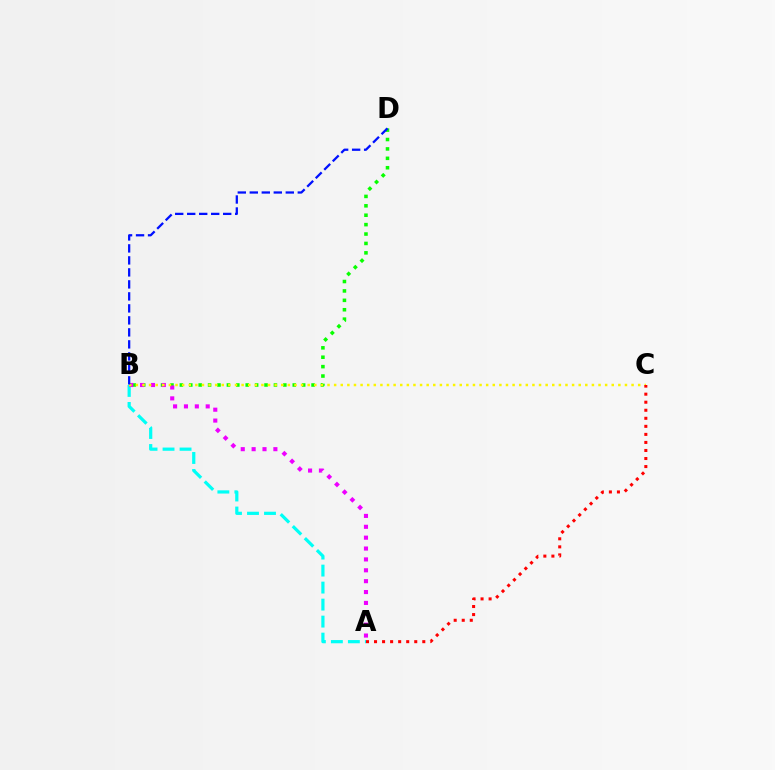{('A', 'B'): [{'color': '#00fff6', 'line_style': 'dashed', 'thickness': 2.31}, {'color': '#ee00ff', 'line_style': 'dotted', 'thickness': 2.95}], ('B', 'D'): [{'color': '#08ff00', 'line_style': 'dotted', 'thickness': 2.56}, {'color': '#0010ff', 'line_style': 'dashed', 'thickness': 1.63}], ('B', 'C'): [{'color': '#fcf500', 'line_style': 'dotted', 'thickness': 1.8}], ('A', 'C'): [{'color': '#ff0000', 'line_style': 'dotted', 'thickness': 2.19}]}